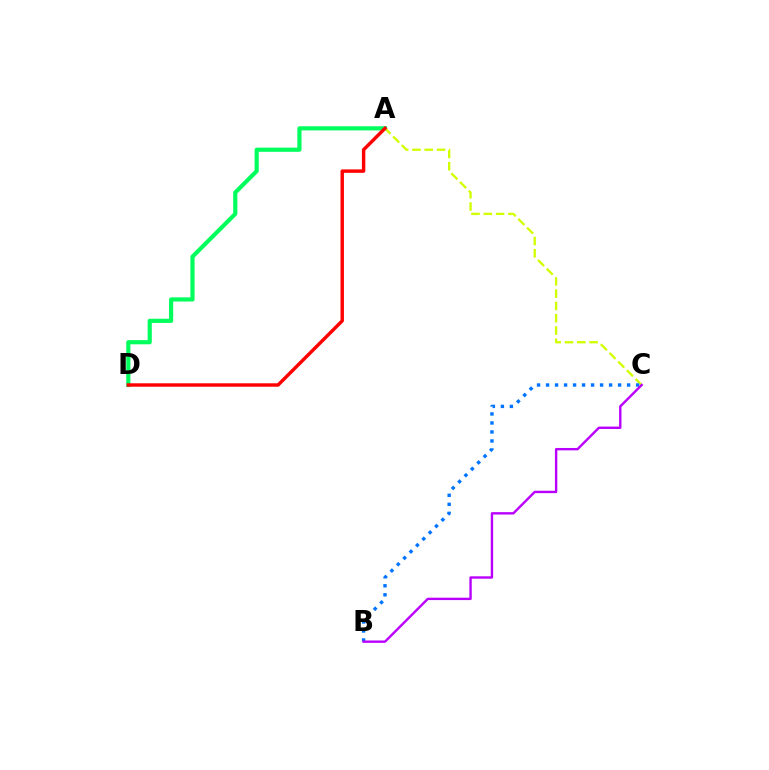{('A', 'D'): [{'color': '#00ff5c', 'line_style': 'solid', 'thickness': 2.99}, {'color': '#ff0000', 'line_style': 'solid', 'thickness': 2.47}], ('A', 'C'): [{'color': '#d1ff00', 'line_style': 'dashed', 'thickness': 1.67}], ('B', 'C'): [{'color': '#0074ff', 'line_style': 'dotted', 'thickness': 2.45}, {'color': '#b900ff', 'line_style': 'solid', 'thickness': 1.72}]}